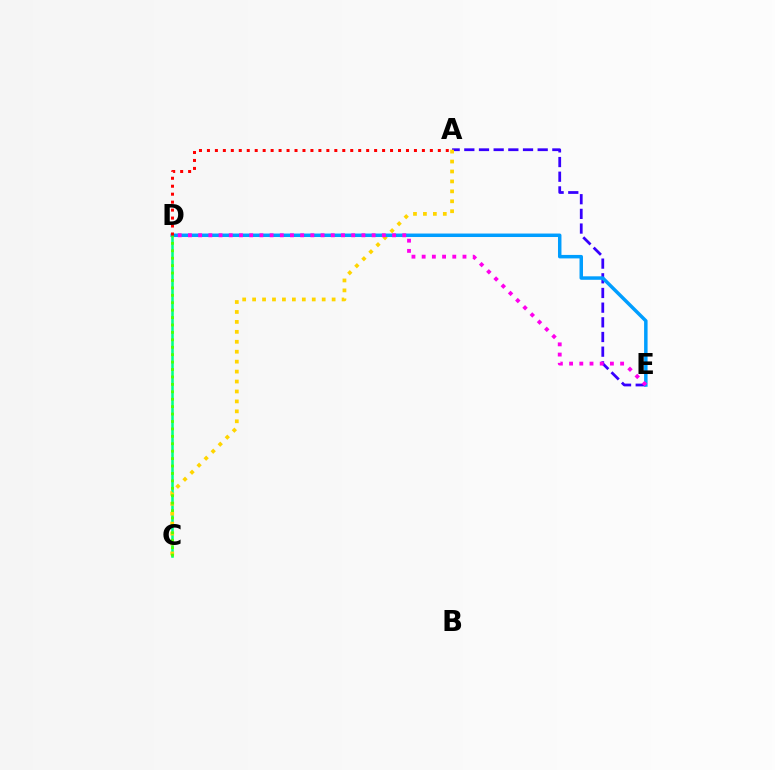{('A', 'E'): [{'color': '#3700ff', 'line_style': 'dashed', 'thickness': 1.99}], ('C', 'D'): [{'color': '#00ff86', 'line_style': 'solid', 'thickness': 1.84}, {'color': '#4fff00', 'line_style': 'dotted', 'thickness': 2.02}], ('A', 'C'): [{'color': '#ffd500', 'line_style': 'dotted', 'thickness': 2.7}], ('D', 'E'): [{'color': '#009eff', 'line_style': 'solid', 'thickness': 2.51}, {'color': '#ff00ed', 'line_style': 'dotted', 'thickness': 2.77}], ('A', 'D'): [{'color': '#ff0000', 'line_style': 'dotted', 'thickness': 2.16}]}